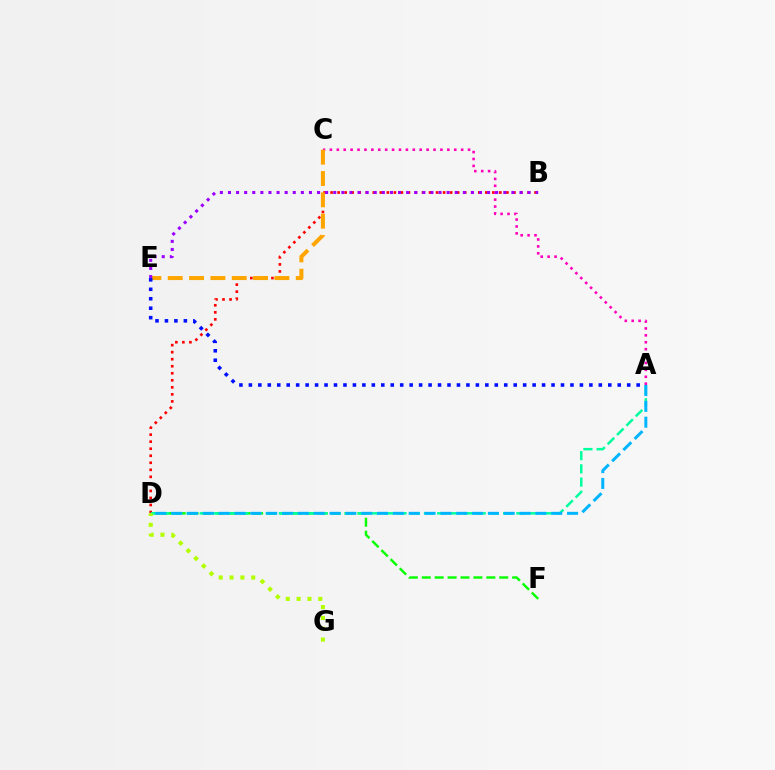{('D', 'F'): [{'color': '#08ff00', 'line_style': 'dashed', 'thickness': 1.75}], ('B', 'D'): [{'color': '#ff0000', 'line_style': 'dotted', 'thickness': 1.91}], ('A', 'D'): [{'color': '#00ff9d', 'line_style': 'dashed', 'thickness': 1.79}, {'color': '#00b5ff', 'line_style': 'dashed', 'thickness': 2.15}], ('A', 'C'): [{'color': '#ff00bd', 'line_style': 'dotted', 'thickness': 1.88}], ('C', 'E'): [{'color': '#ffa500', 'line_style': 'dashed', 'thickness': 2.9}], ('B', 'E'): [{'color': '#9b00ff', 'line_style': 'dotted', 'thickness': 2.2}], ('D', 'G'): [{'color': '#b3ff00', 'line_style': 'dotted', 'thickness': 2.95}], ('A', 'E'): [{'color': '#0010ff', 'line_style': 'dotted', 'thickness': 2.57}]}